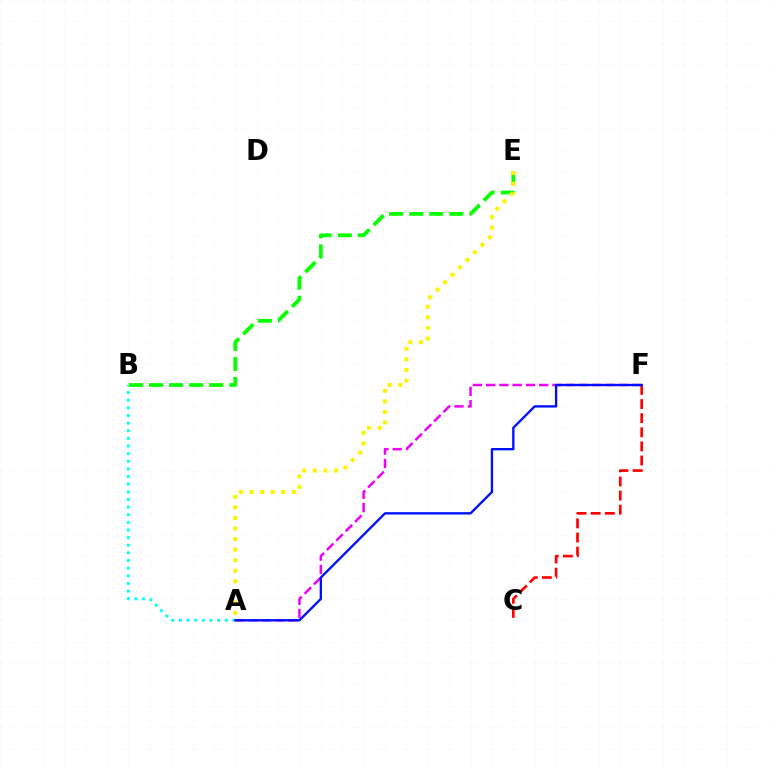{('A', 'F'): [{'color': '#ee00ff', 'line_style': 'dashed', 'thickness': 1.8}, {'color': '#0010ff', 'line_style': 'solid', 'thickness': 1.69}], ('C', 'F'): [{'color': '#ff0000', 'line_style': 'dashed', 'thickness': 1.92}], ('A', 'B'): [{'color': '#00fff6', 'line_style': 'dotted', 'thickness': 2.07}], ('B', 'E'): [{'color': '#08ff00', 'line_style': 'dashed', 'thickness': 2.73}], ('A', 'E'): [{'color': '#fcf500', 'line_style': 'dotted', 'thickness': 2.87}]}